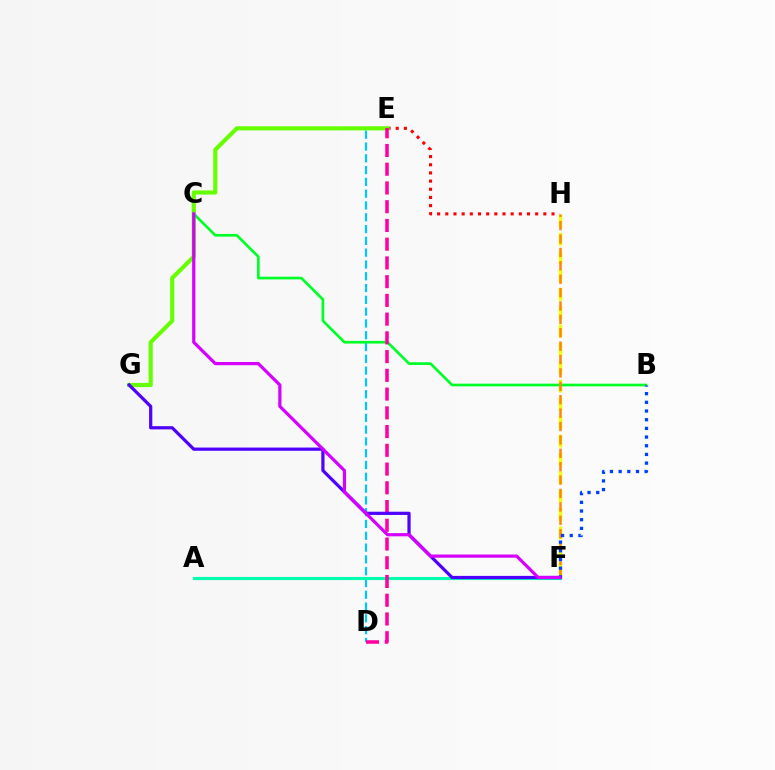{('D', 'E'): [{'color': '#00c7ff', 'line_style': 'dashed', 'thickness': 1.6}, {'color': '#ff00a0', 'line_style': 'dashed', 'thickness': 2.55}], ('E', 'H'): [{'color': '#ff0000', 'line_style': 'dotted', 'thickness': 2.22}], ('E', 'G'): [{'color': '#66ff00', 'line_style': 'solid', 'thickness': 2.97}], ('F', 'H'): [{'color': '#eeff00', 'line_style': 'dashed', 'thickness': 2.49}, {'color': '#ff8800', 'line_style': 'dashed', 'thickness': 1.82}], ('A', 'F'): [{'color': '#00ffaf', 'line_style': 'solid', 'thickness': 2.25}], ('B', 'C'): [{'color': '#00ff27', 'line_style': 'solid', 'thickness': 1.93}], ('F', 'G'): [{'color': '#4f00ff', 'line_style': 'solid', 'thickness': 2.31}], ('B', 'F'): [{'color': '#003fff', 'line_style': 'dotted', 'thickness': 2.36}], ('C', 'F'): [{'color': '#d600ff', 'line_style': 'solid', 'thickness': 2.31}]}